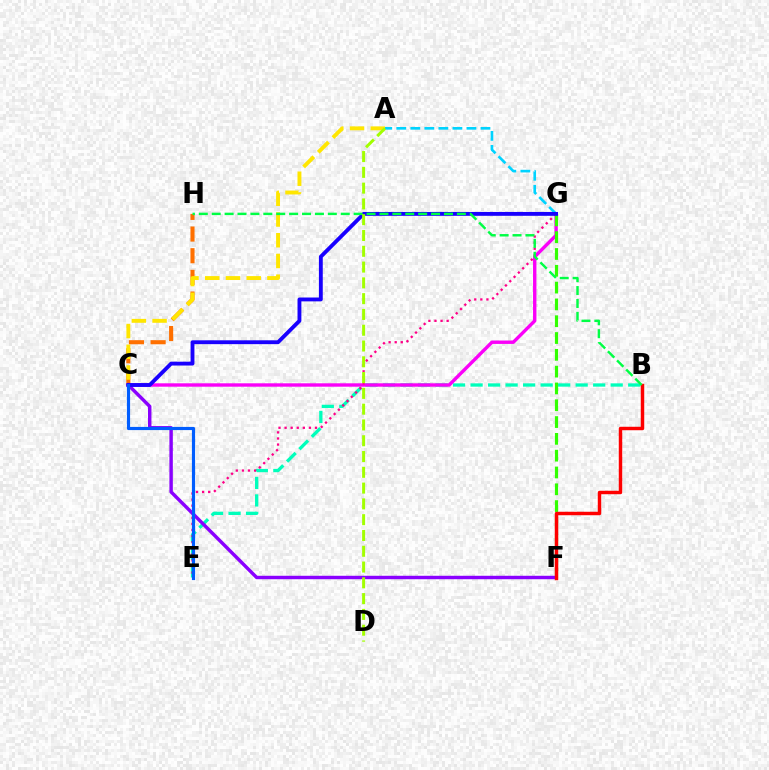{('B', 'E'): [{'color': '#00ffbb', 'line_style': 'dashed', 'thickness': 2.38}], ('C', 'H'): [{'color': '#ff7000', 'line_style': 'dashed', 'thickness': 2.94}], ('C', 'G'): [{'color': '#fa00f9', 'line_style': 'solid', 'thickness': 2.44}, {'color': '#1900ff', 'line_style': 'solid', 'thickness': 2.77}], ('E', 'G'): [{'color': '#ff0088', 'line_style': 'dotted', 'thickness': 1.65}], ('F', 'G'): [{'color': '#31ff00', 'line_style': 'dashed', 'thickness': 2.28}], ('A', 'G'): [{'color': '#00d3ff', 'line_style': 'dashed', 'thickness': 1.91}], ('C', 'F'): [{'color': '#8a00ff', 'line_style': 'solid', 'thickness': 2.47}], ('A', 'C'): [{'color': '#ffe600', 'line_style': 'dashed', 'thickness': 2.82}], ('B', 'F'): [{'color': '#ff0000', 'line_style': 'solid', 'thickness': 2.48}], ('B', 'H'): [{'color': '#00ff45', 'line_style': 'dashed', 'thickness': 1.75}], ('A', 'D'): [{'color': '#a2ff00', 'line_style': 'dashed', 'thickness': 2.14}], ('C', 'E'): [{'color': '#005dff', 'line_style': 'solid', 'thickness': 2.29}]}